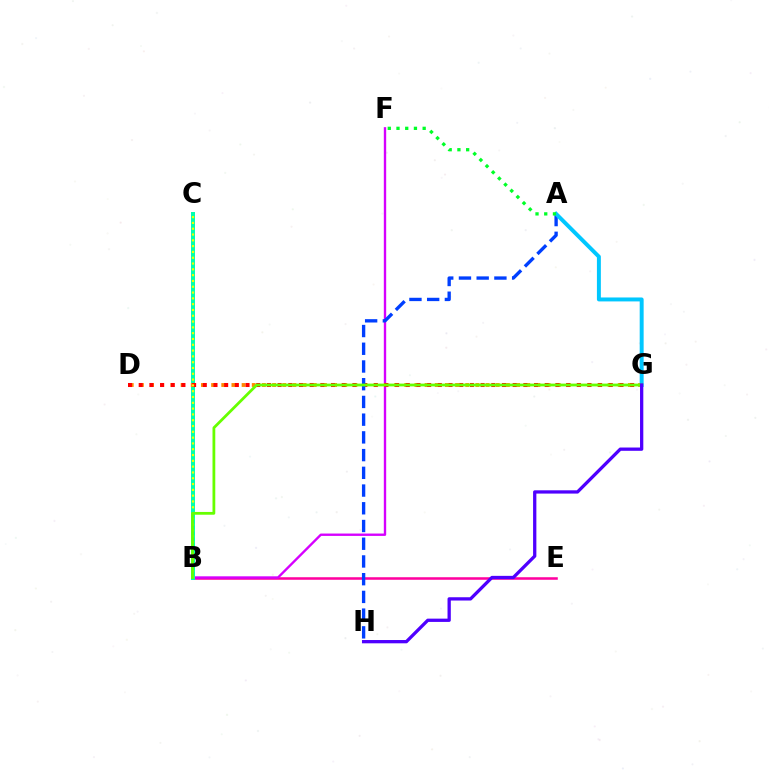{('B', 'E'): [{'color': '#ff00a0', 'line_style': 'solid', 'thickness': 1.83}], ('B', 'F'): [{'color': '#d600ff', 'line_style': 'solid', 'thickness': 1.7}], ('B', 'C'): [{'color': '#00ffaf', 'line_style': 'solid', 'thickness': 2.87}, {'color': '#eeff00', 'line_style': 'dotted', 'thickness': 1.58}], ('D', 'G'): [{'color': '#ff8800', 'line_style': 'dotted', 'thickness': 2.76}, {'color': '#ff0000', 'line_style': 'dotted', 'thickness': 2.9}], ('A', 'H'): [{'color': '#003fff', 'line_style': 'dashed', 'thickness': 2.41}], ('A', 'G'): [{'color': '#00c7ff', 'line_style': 'solid', 'thickness': 2.84}], ('A', 'F'): [{'color': '#00ff27', 'line_style': 'dotted', 'thickness': 2.37}], ('B', 'G'): [{'color': '#66ff00', 'line_style': 'solid', 'thickness': 2.0}], ('G', 'H'): [{'color': '#4f00ff', 'line_style': 'solid', 'thickness': 2.36}]}